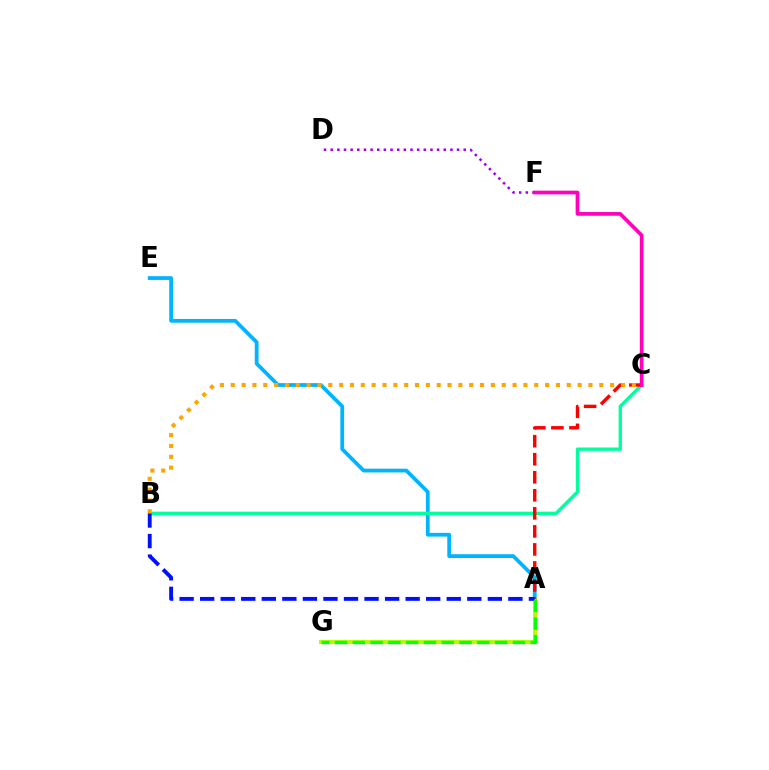{('A', 'E'): [{'color': '#00b5ff', 'line_style': 'solid', 'thickness': 2.71}], ('B', 'C'): [{'color': '#00ff9d', 'line_style': 'solid', 'thickness': 2.4}, {'color': '#ffa500', 'line_style': 'dotted', 'thickness': 2.94}], ('A', 'G'): [{'color': '#b3ff00', 'line_style': 'solid', 'thickness': 2.92}, {'color': '#08ff00', 'line_style': 'dashed', 'thickness': 2.42}], ('A', 'C'): [{'color': '#ff0000', 'line_style': 'dashed', 'thickness': 2.45}], ('A', 'B'): [{'color': '#0010ff', 'line_style': 'dashed', 'thickness': 2.79}], ('D', 'F'): [{'color': '#9b00ff', 'line_style': 'dotted', 'thickness': 1.81}], ('C', 'F'): [{'color': '#ff00bd', 'line_style': 'solid', 'thickness': 2.68}]}